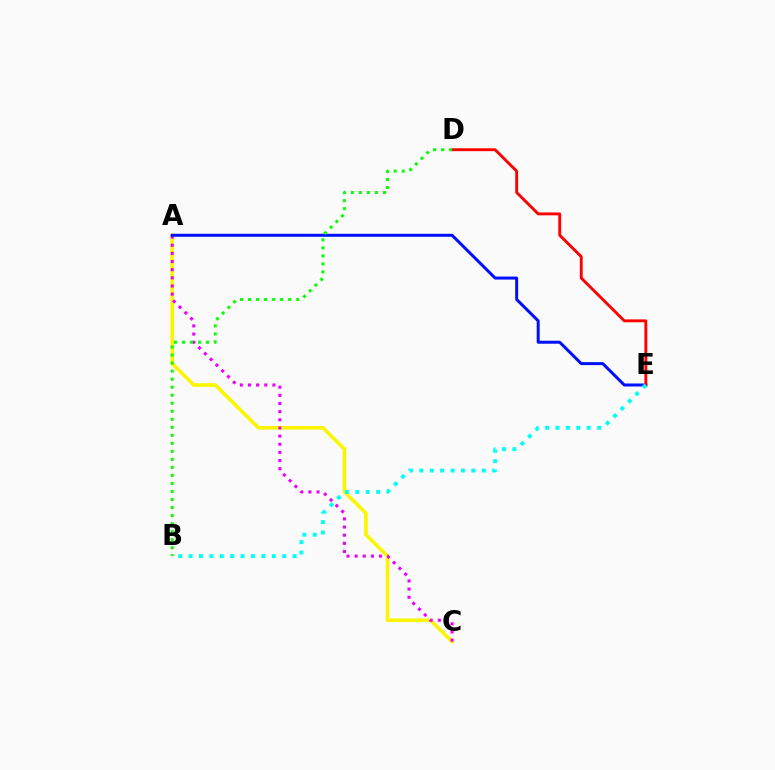{('A', 'C'): [{'color': '#fcf500', 'line_style': 'solid', 'thickness': 2.59}, {'color': '#ee00ff', 'line_style': 'dotted', 'thickness': 2.21}], ('A', 'E'): [{'color': '#0010ff', 'line_style': 'solid', 'thickness': 2.16}], ('D', 'E'): [{'color': '#ff0000', 'line_style': 'solid', 'thickness': 2.07}], ('B', 'E'): [{'color': '#00fff6', 'line_style': 'dotted', 'thickness': 2.83}], ('B', 'D'): [{'color': '#08ff00', 'line_style': 'dotted', 'thickness': 2.18}]}